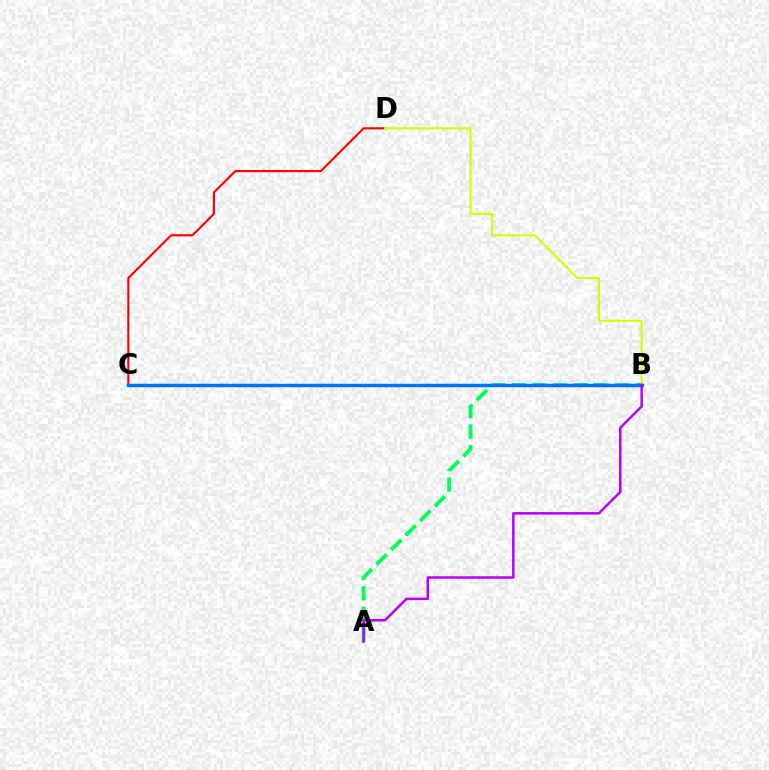{('A', 'B'): [{'color': '#00ff5c', 'line_style': 'dashed', 'thickness': 2.8}, {'color': '#b900ff', 'line_style': 'solid', 'thickness': 1.81}], ('C', 'D'): [{'color': '#ff0000', 'line_style': 'solid', 'thickness': 1.53}], ('B', 'D'): [{'color': '#d1ff00', 'line_style': 'solid', 'thickness': 1.5}], ('B', 'C'): [{'color': '#0074ff', 'line_style': 'solid', 'thickness': 2.49}]}